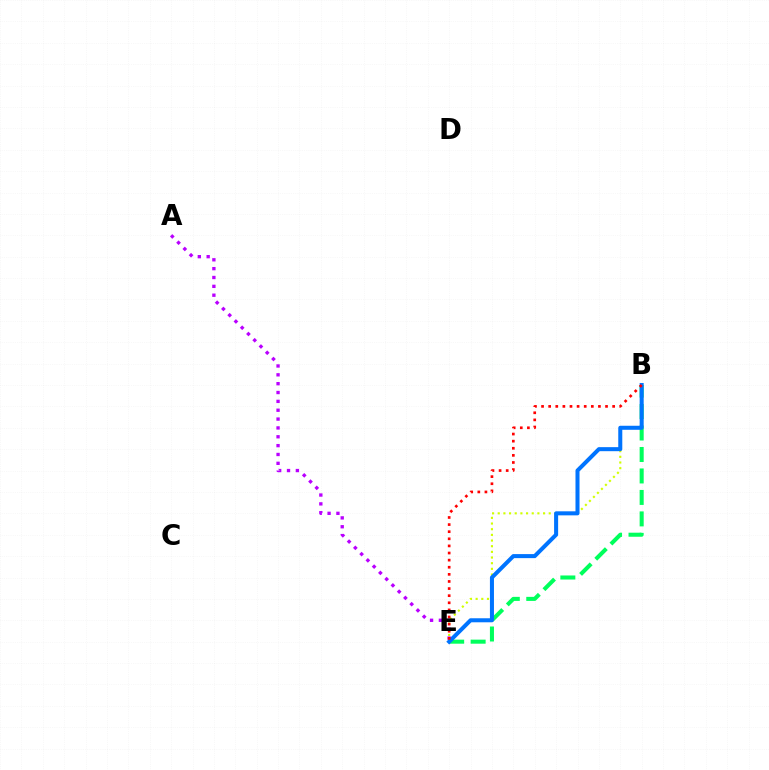{('B', 'E'): [{'color': '#00ff5c', 'line_style': 'dashed', 'thickness': 2.92}, {'color': '#d1ff00', 'line_style': 'dotted', 'thickness': 1.54}, {'color': '#0074ff', 'line_style': 'solid', 'thickness': 2.9}, {'color': '#ff0000', 'line_style': 'dotted', 'thickness': 1.93}], ('A', 'E'): [{'color': '#b900ff', 'line_style': 'dotted', 'thickness': 2.4}]}